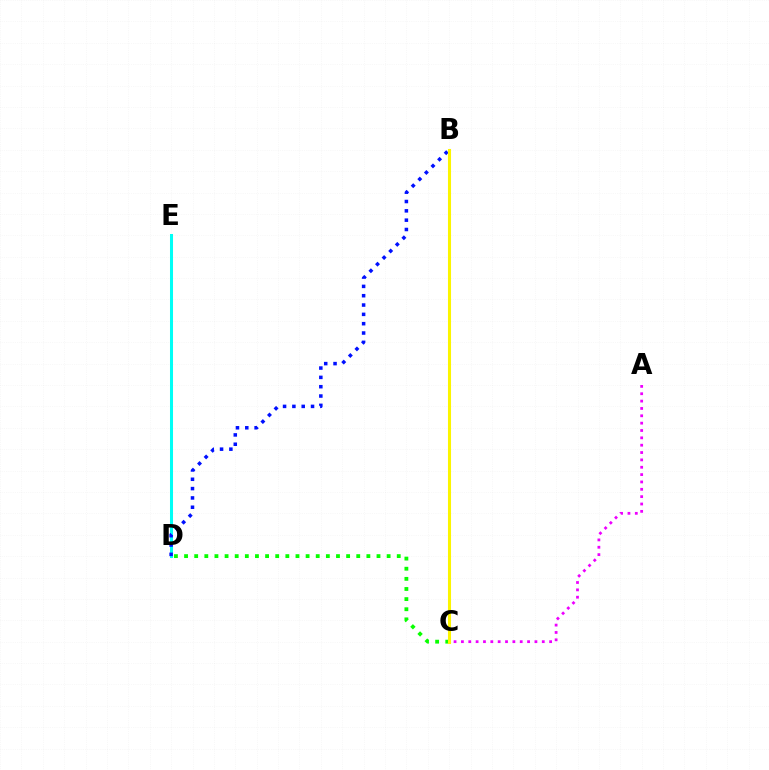{('D', 'E'): [{'color': '#00fff6', 'line_style': 'solid', 'thickness': 2.18}], ('B', 'D'): [{'color': '#0010ff', 'line_style': 'dotted', 'thickness': 2.53}], ('C', 'D'): [{'color': '#08ff00', 'line_style': 'dotted', 'thickness': 2.75}], ('A', 'C'): [{'color': '#ee00ff', 'line_style': 'dotted', 'thickness': 2.0}], ('B', 'C'): [{'color': '#ff0000', 'line_style': 'solid', 'thickness': 2.12}, {'color': '#fcf500', 'line_style': 'solid', 'thickness': 2.21}]}